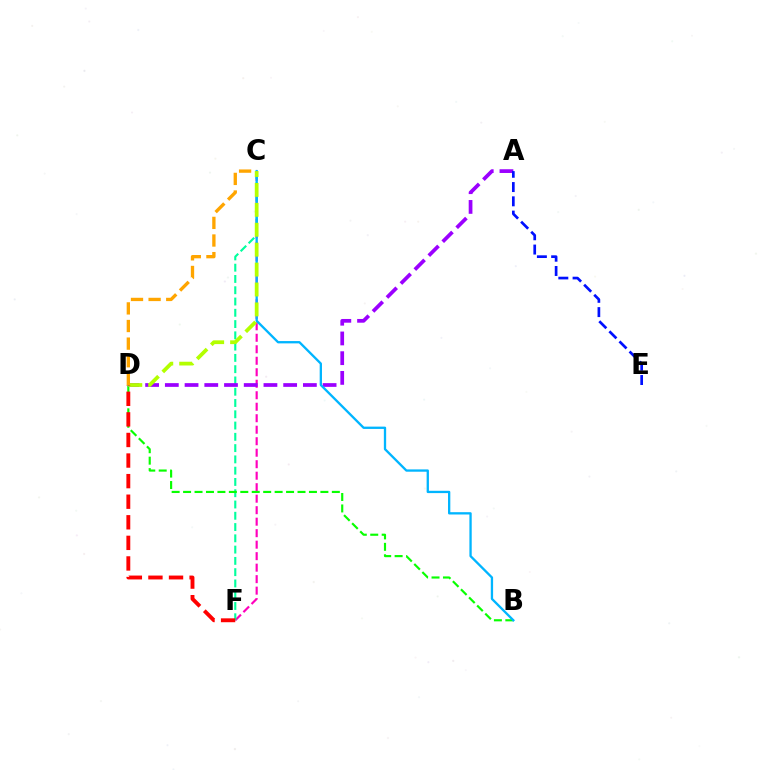{('C', 'F'): [{'color': '#ff00bd', 'line_style': 'dashed', 'thickness': 1.56}, {'color': '#00ff9d', 'line_style': 'dashed', 'thickness': 1.53}], ('B', 'D'): [{'color': '#08ff00', 'line_style': 'dashed', 'thickness': 1.55}], ('A', 'D'): [{'color': '#9b00ff', 'line_style': 'dashed', 'thickness': 2.68}], ('B', 'C'): [{'color': '#00b5ff', 'line_style': 'solid', 'thickness': 1.66}], ('C', 'D'): [{'color': '#b3ff00', 'line_style': 'dashed', 'thickness': 2.71}, {'color': '#ffa500', 'line_style': 'dashed', 'thickness': 2.39}], ('D', 'F'): [{'color': '#ff0000', 'line_style': 'dashed', 'thickness': 2.8}], ('A', 'E'): [{'color': '#0010ff', 'line_style': 'dashed', 'thickness': 1.94}]}